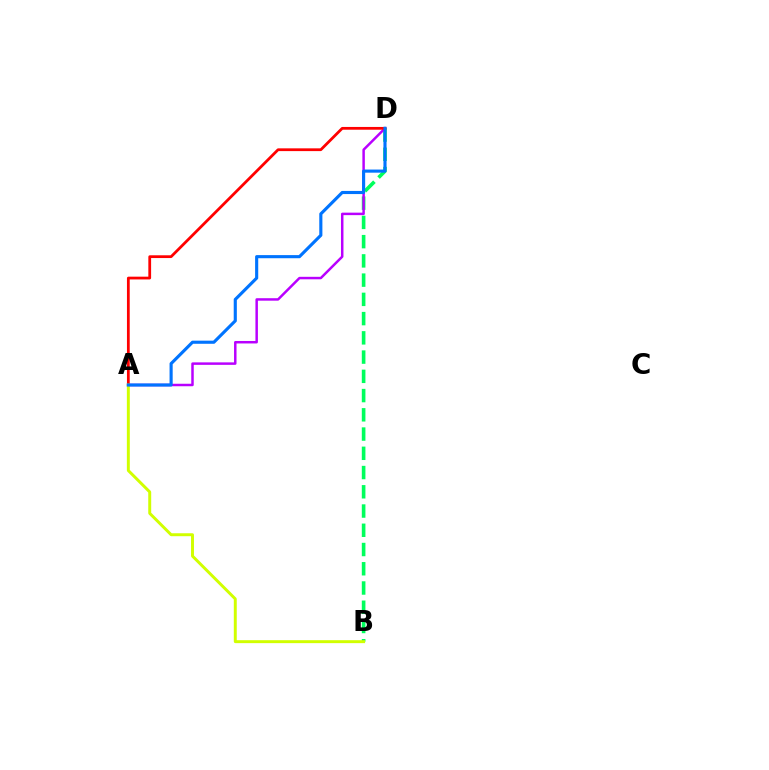{('B', 'D'): [{'color': '#00ff5c', 'line_style': 'dashed', 'thickness': 2.61}], ('A', 'D'): [{'color': '#b900ff', 'line_style': 'solid', 'thickness': 1.79}, {'color': '#ff0000', 'line_style': 'solid', 'thickness': 1.99}, {'color': '#0074ff', 'line_style': 'solid', 'thickness': 2.25}], ('A', 'B'): [{'color': '#d1ff00', 'line_style': 'solid', 'thickness': 2.12}]}